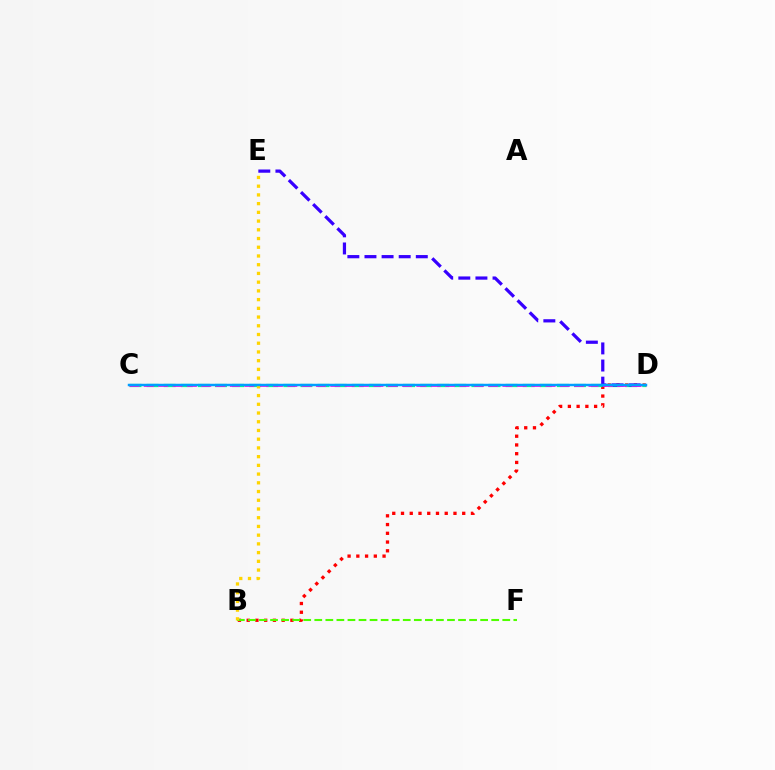{('B', 'D'): [{'color': '#ff0000', 'line_style': 'dotted', 'thickness': 2.38}], ('C', 'D'): [{'color': '#00ff86', 'line_style': 'dashed', 'thickness': 2.32}, {'color': '#ff00ed', 'line_style': 'dashed', 'thickness': 1.95}, {'color': '#009eff', 'line_style': 'solid', 'thickness': 1.77}], ('B', 'F'): [{'color': '#4fff00', 'line_style': 'dashed', 'thickness': 1.5}], ('D', 'E'): [{'color': '#3700ff', 'line_style': 'dashed', 'thickness': 2.32}], ('B', 'E'): [{'color': '#ffd500', 'line_style': 'dotted', 'thickness': 2.37}]}